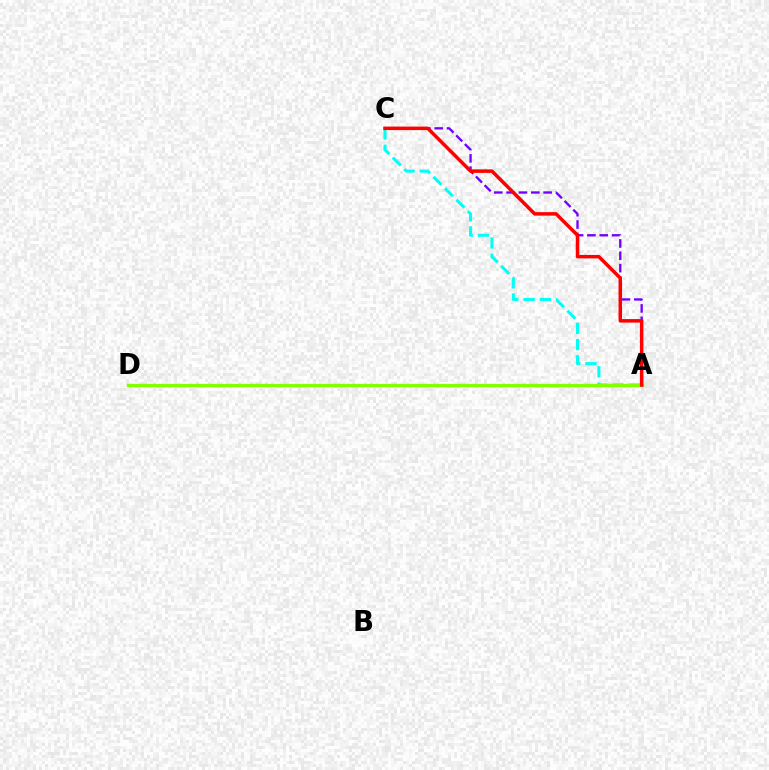{('A', 'C'): [{'color': '#7200ff', 'line_style': 'dashed', 'thickness': 1.68}, {'color': '#00fff6', 'line_style': 'dashed', 'thickness': 2.2}, {'color': '#ff0000', 'line_style': 'solid', 'thickness': 2.52}], ('A', 'D'): [{'color': '#84ff00', 'line_style': 'solid', 'thickness': 2.36}]}